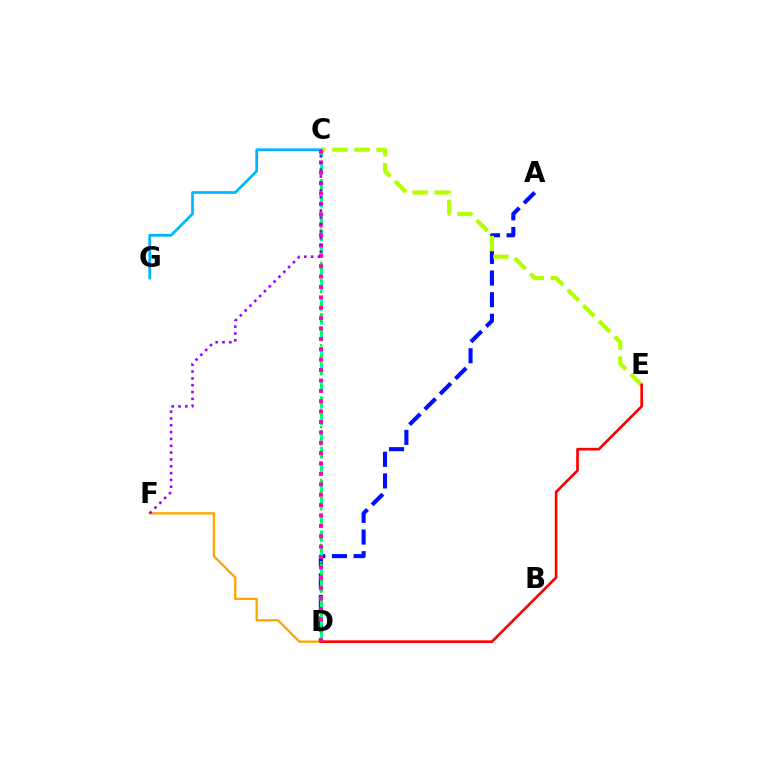{('A', 'D'): [{'color': '#0010ff', 'line_style': 'dashed', 'thickness': 2.94}], ('C', 'E'): [{'color': '#b3ff00', 'line_style': 'dashed', 'thickness': 3.0}], ('D', 'F'): [{'color': '#ffa500', 'line_style': 'solid', 'thickness': 1.68}], ('C', 'D'): [{'color': '#00ff9d', 'line_style': 'dashed', 'thickness': 2.27}, {'color': '#08ff00', 'line_style': 'dotted', 'thickness': 1.6}, {'color': '#ff00bd', 'line_style': 'dotted', 'thickness': 2.82}], ('C', 'G'): [{'color': '#00b5ff', 'line_style': 'solid', 'thickness': 1.94}], ('D', 'E'): [{'color': '#ff0000', 'line_style': 'solid', 'thickness': 1.91}], ('C', 'F'): [{'color': '#9b00ff', 'line_style': 'dotted', 'thickness': 1.86}]}